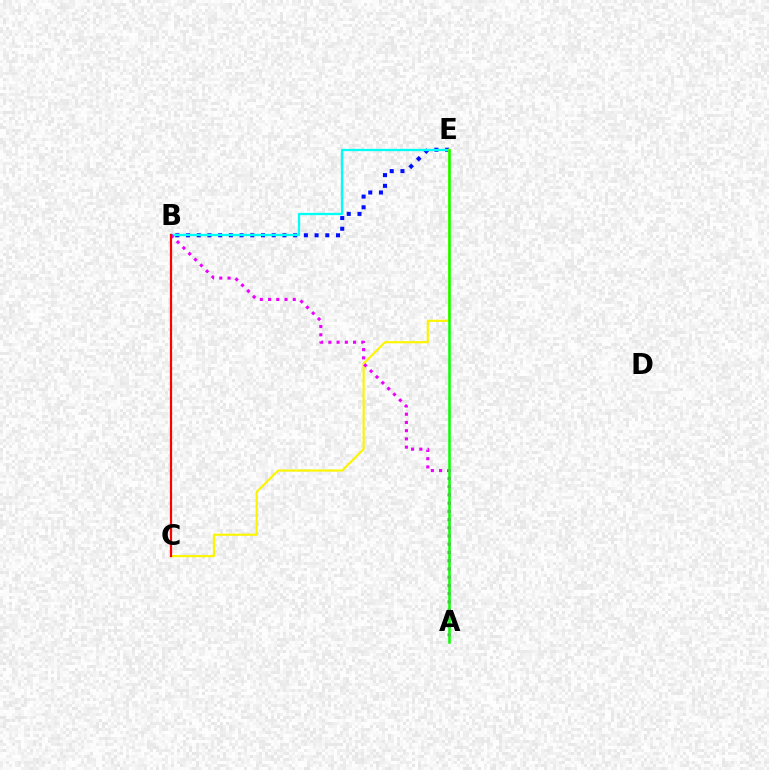{('B', 'E'): [{'color': '#0010ff', 'line_style': 'dotted', 'thickness': 2.91}, {'color': '#00fff6', 'line_style': 'solid', 'thickness': 1.66}], ('C', 'E'): [{'color': '#fcf500', 'line_style': 'solid', 'thickness': 1.56}], ('A', 'B'): [{'color': '#ee00ff', 'line_style': 'dotted', 'thickness': 2.24}], ('A', 'E'): [{'color': '#08ff00', 'line_style': 'solid', 'thickness': 1.8}], ('B', 'C'): [{'color': '#ff0000', 'line_style': 'solid', 'thickness': 1.61}]}